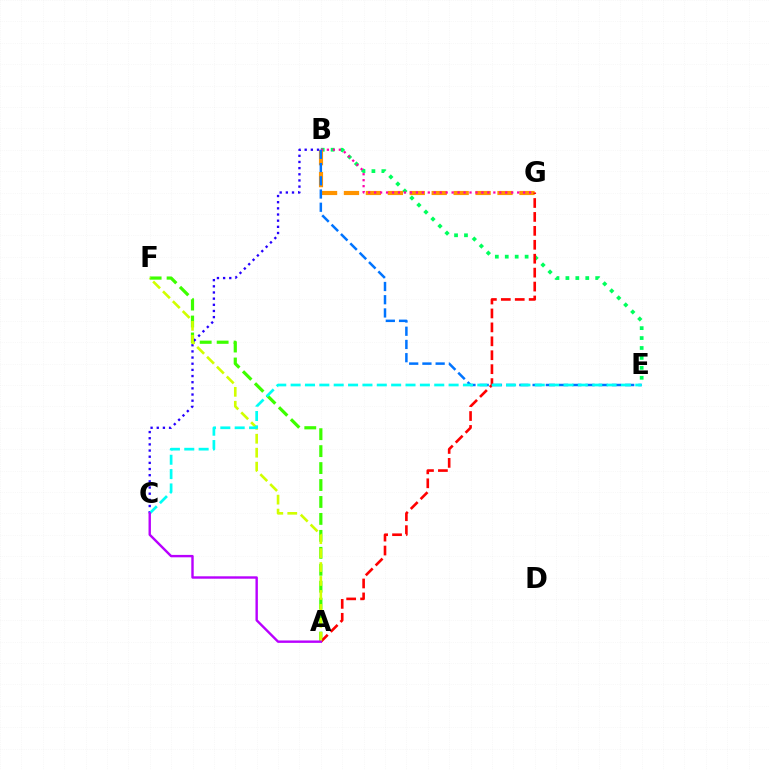{('B', 'E'): [{'color': '#00ff5c', 'line_style': 'dotted', 'thickness': 2.7}, {'color': '#0074ff', 'line_style': 'dashed', 'thickness': 1.8}], ('A', 'F'): [{'color': '#3dff00', 'line_style': 'dashed', 'thickness': 2.3}, {'color': '#d1ff00', 'line_style': 'dashed', 'thickness': 1.9}], ('B', 'G'): [{'color': '#ff9400', 'line_style': 'dashed', 'thickness': 2.98}, {'color': '#ff00ac', 'line_style': 'dotted', 'thickness': 1.62}], ('B', 'C'): [{'color': '#2500ff', 'line_style': 'dotted', 'thickness': 1.67}], ('A', 'G'): [{'color': '#ff0000', 'line_style': 'dashed', 'thickness': 1.89}], ('C', 'E'): [{'color': '#00fff6', 'line_style': 'dashed', 'thickness': 1.95}], ('A', 'C'): [{'color': '#b900ff', 'line_style': 'solid', 'thickness': 1.73}]}